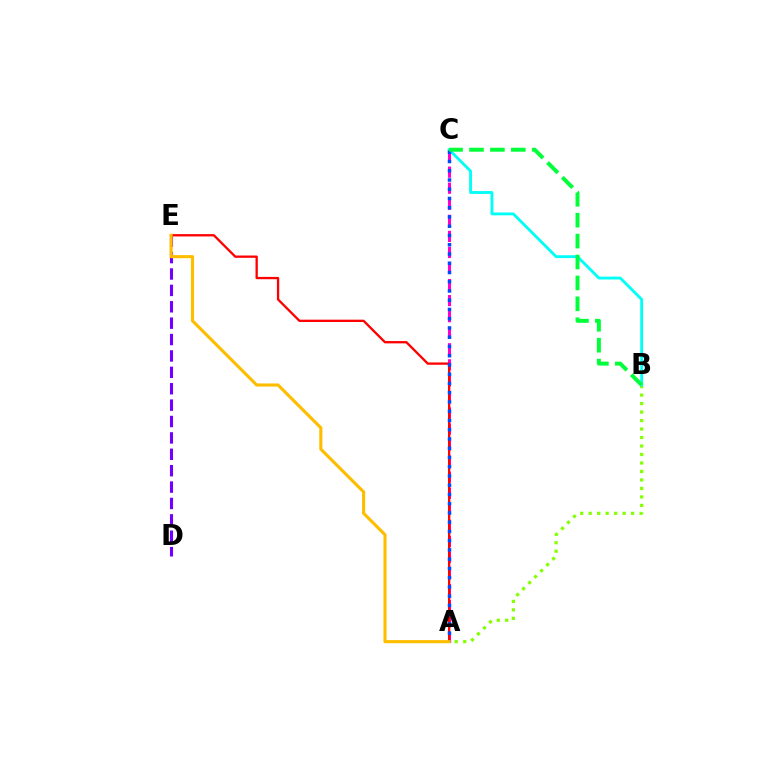{('D', 'E'): [{'color': '#7200ff', 'line_style': 'dashed', 'thickness': 2.23}], ('A', 'B'): [{'color': '#84ff00', 'line_style': 'dotted', 'thickness': 2.31}], ('A', 'C'): [{'color': '#ff00cf', 'line_style': 'dashed', 'thickness': 2.18}, {'color': '#004bff', 'line_style': 'dotted', 'thickness': 2.51}], ('B', 'C'): [{'color': '#00fff6', 'line_style': 'solid', 'thickness': 2.06}, {'color': '#00ff39', 'line_style': 'dashed', 'thickness': 2.84}], ('A', 'E'): [{'color': '#ff0000', 'line_style': 'solid', 'thickness': 1.67}, {'color': '#ffbd00', 'line_style': 'solid', 'thickness': 2.24}]}